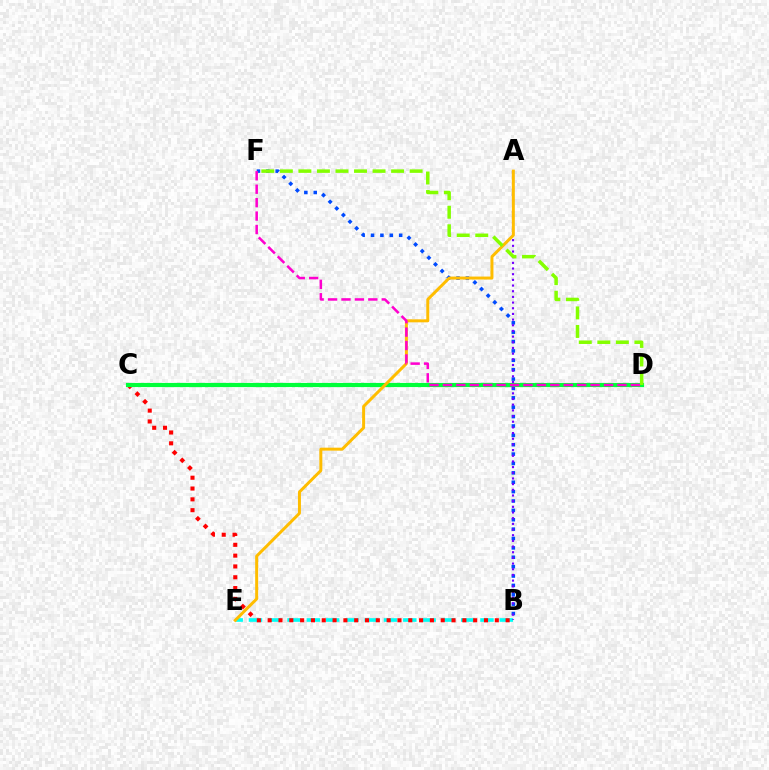{('B', 'E'): [{'color': '#00fff6', 'line_style': 'dashed', 'thickness': 2.62}], ('B', 'C'): [{'color': '#ff0000', 'line_style': 'dotted', 'thickness': 2.94}], ('B', 'F'): [{'color': '#004bff', 'line_style': 'dotted', 'thickness': 2.55}], ('C', 'D'): [{'color': '#00ff39', 'line_style': 'solid', 'thickness': 2.98}], ('A', 'B'): [{'color': '#7200ff', 'line_style': 'dotted', 'thickness': 1.54}], ('A', 'E'): [{'color': '#ffbd00', 'line_style': 'solid', 'thickness': 2.15}], ('D', 'F'): [{'color': '#84ff00', 'line_style': 'dashed', 'thickness': 2.52}, {'color': '#ff00cf', 'line_style': 'dashed', 'thickness': 1.82}]}